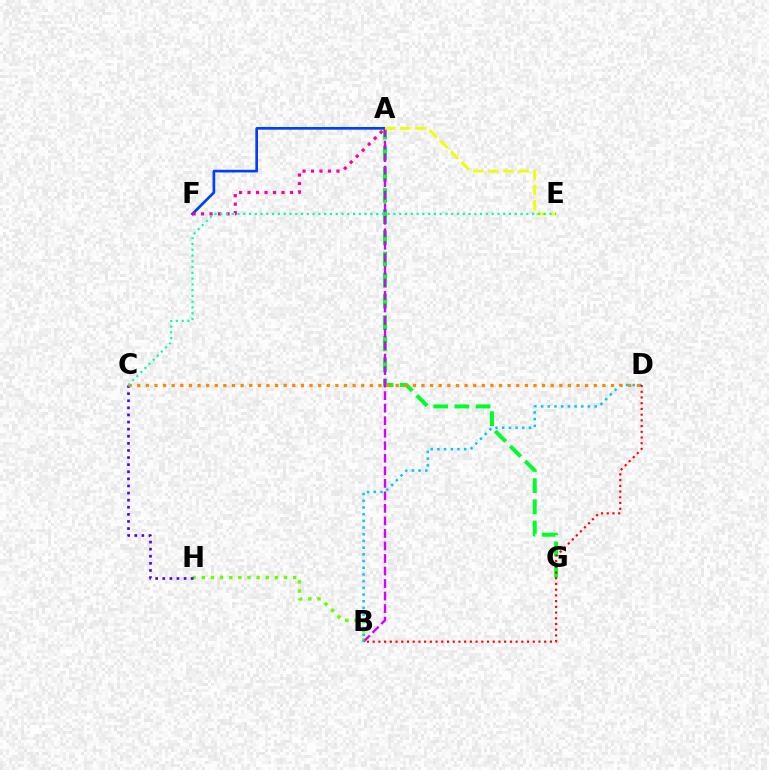{('B', 'H'): [{'color': '#66ff00', 'line_style': 'dotted', 'thickness': 2.48}], ('A', 'G'): [{'color': '#00ff27', 'line_style': 'dashed', 'thickness': 2.88}], ('A', 'F'): [{'color': '#003fff', 'line_style': 'solid', 'thickness': 1.93}, {'color': '#ff00a0', 'line_style': 'dotted', 'thickness': 2.3}], ('A', 'B'): [{'color': '#d600ff', 'line_style': 'dashed', 'thickness': 1.7}], ('B', 'D'): [{'color': '#00c7ff', 'line_style': 'dotted', 'thickness': 1.82}, {'color': '#ff0000', 'line_style': 'dotted', 'thickness': 1.55}], ('A', 'E'): [{'color': '#eeff00', 'line_style': 'dashed', 'thickness': 2.05}], ('C', 'H'): [{'color': '#4f00ff', 'line_style': 'dotted', 'thickness': 1.93}], ('C', 'D'): [{'color': '#ff8800', 'line_style': 'dotted', 'thickness': 2.34}], ('C', 'E'): [{'color': '#00ffaf', 'line_style': 'dotted', 'thickness': 1.57}]}